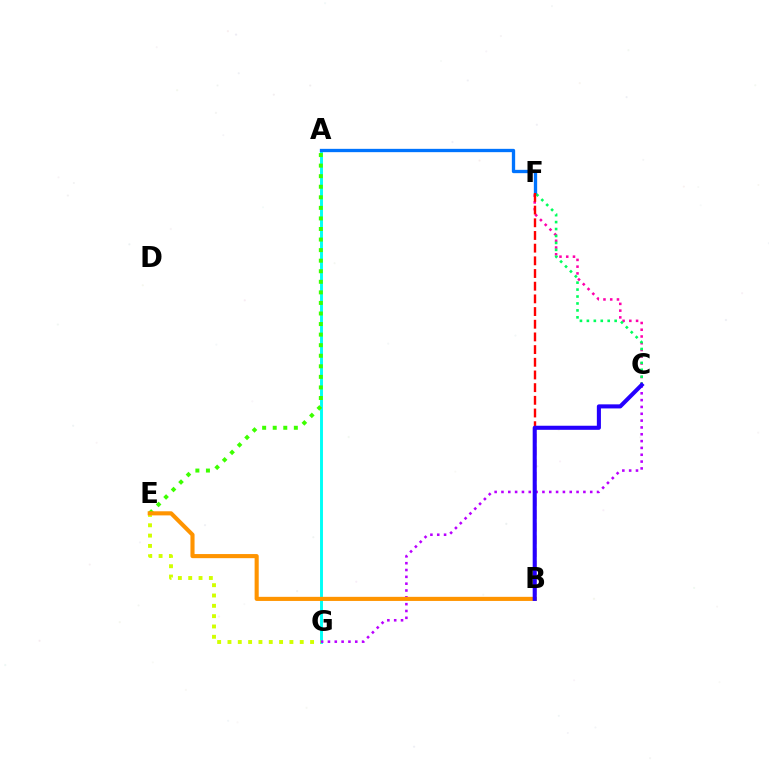{('A', 'G'): [{'color': '#00fff6', 'line_style': 'solid', 'thickness': 2.1}], ('C', 'G'): [{'color': '#b900ff', 'line_style': 'dotted', 'thickness': 1.86}], ('C', 'F'): [{'color': '#ff00ac', 'line_style': 'dotted', 'thickness': 1.83}, {'color': '#00ff5c', 'line_style': 'dotted', 'thickness': 1.89}], ('A', 'F'): [{'color': '#0074ff', 'line_style': 'solid', 'thickness': 2.39}], ('E', 'G'): [{'color': '#d1ff00', 'line_style': 'dotted', 'thickness': 2.81}], ('A', 'E'): [{'color': '#3dff00', 'line_style': 'dotted', 'thickness': 2.87}], ('B', 'E'): [{'color': '#ff9400', 'line_style': 'solid', 'thickness': 2.96}], ('B', 'F'): [{'color': '#ff0000', 'line_style': 'dashed', 'thickness': 1.72}], ('B', 'C'): [{'color': '#2500ff', 'line_style': 'solid', 'thickness': 2.93}]}